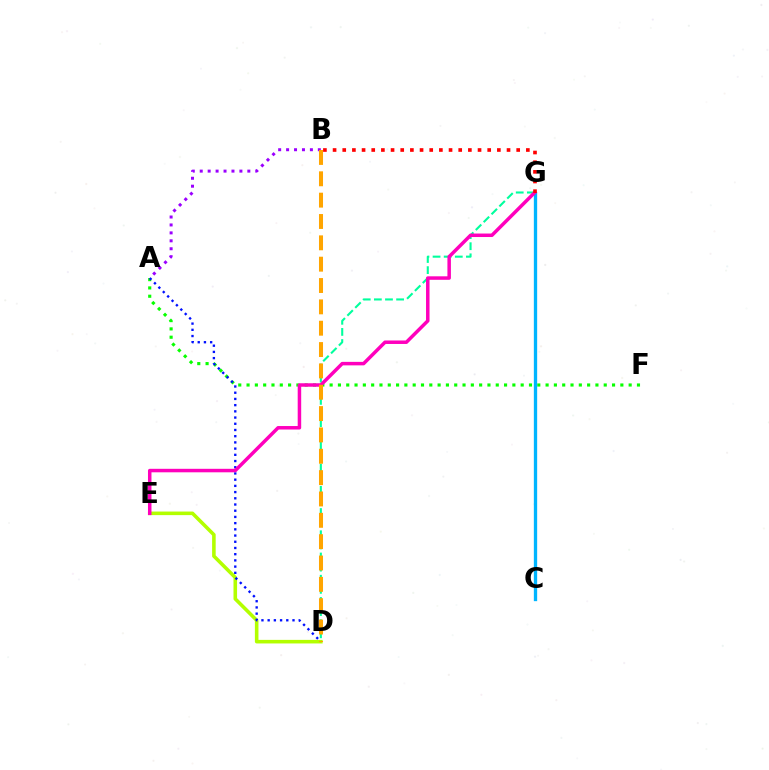{('A', 'F'): [{'color': '#08ff00', 'line_style': 'dotted', 'thickness': 2.26}], ('D', 'E'): [{'color': '#b3ff00', 'line_style': 'solid', 'thickness': 2.57}], ('A', 'D'): [{'color': '#0010ff', 'line_style': 'dotted', 'thickness': 1.69}], ('A', 'B'): [{'color': '#9b00ff', 'line_style': 'dotted', 'thickness': 2.16}], ('D', 'G'): [{'color': '#00ff9d', 'line_style': 'dashed', 'thickness': 1.51}], ('C', 'G'): [{'color': '#00b5ff', 'line_style': 'solid', 'thickness': 2.39}], ('E', 'G'): [{'color': '#ff00bd', 'line_style': 'solid', 'thickness': 2.52}], ('B', 'D'): [{'color': '#ffa500', 'line_style': 'dashed', 'thickness': 2.9}], ('B', 'G'): [{'color': '#ff0000', 'line_style': 'dotted', 'thickness': 2.63}]}